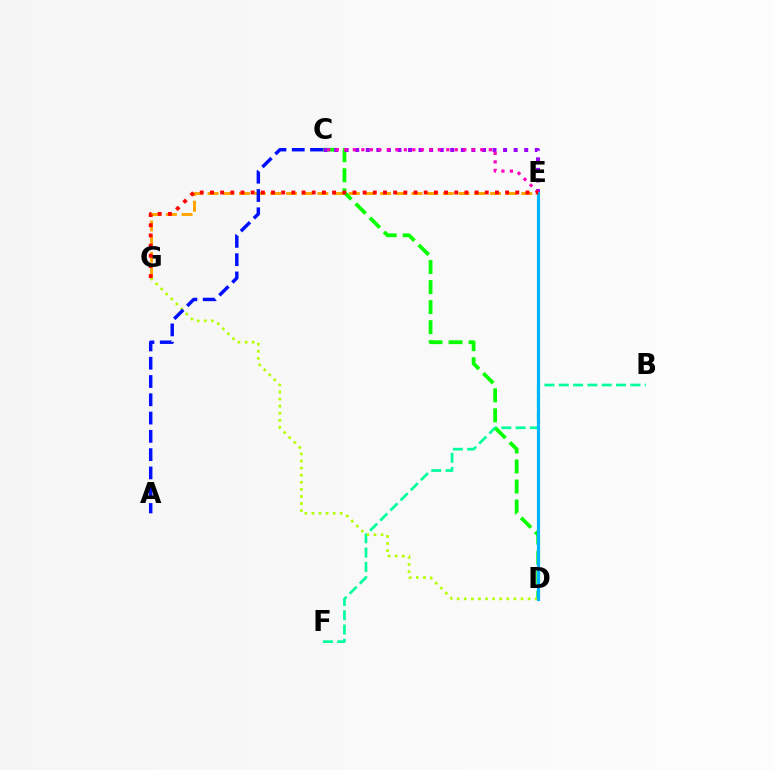{('E', 'G'): [{'color': '#ffa500', 'line_style': 'dashed', 'thickness': 2.13}, {'color': '#ff0000', 'line_style': 'dotted', 'thickness': 2.77}], ('B', 'F'): [{'color': '#00ff9d', 'line_style': 'dashed', 'thickness': 1.95}], ('C', 'D'): [{'color': '#08ff00', 'line_style': 'dashed', 'thickness': 2.72}], ('C', 'E'): [{'color': '#9b00ff', 'line_style': 'dotted', 'thickness': 2.87}, {'color': '#ff00bd', 'line_style': 'dotted', 'thickness': 2.31}], ('D', 'G'): [{'color': '#b3ff00', 'line_style': 'dotted', 'thickness': 1.93}], ('A', 'C'): [{'color': '#0010ff', 'line_style': 'dashed', 'thickness': 2.48}], ('D', 'E'): [{'color': '#00b5ff', 'line_style': 'solid', 'thickness': 2.27}]}